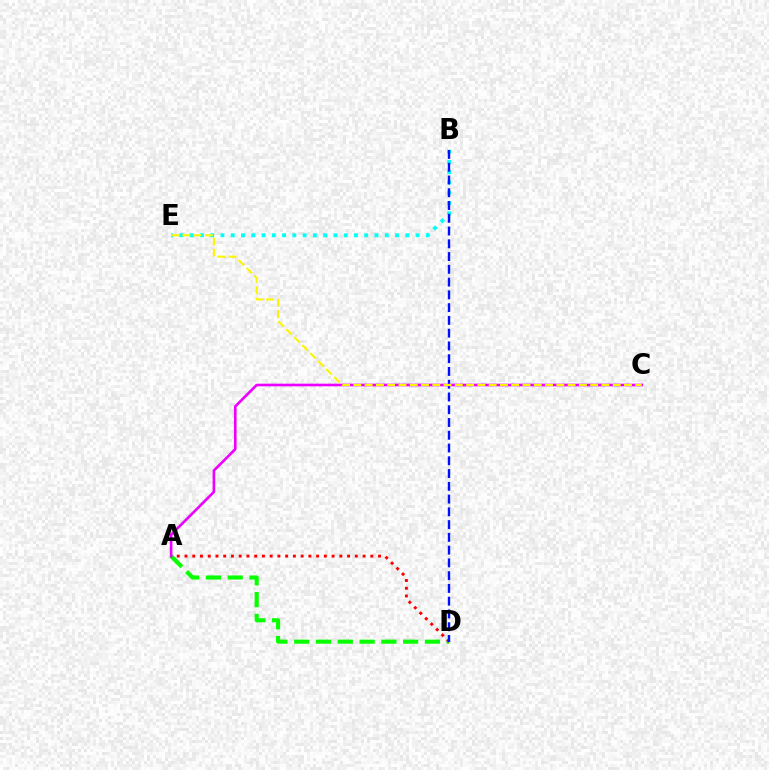{('A', 'D'): [{'color': '#08ff00', 'line_style': 'dashed', 'thickness': 2.96}, {'color': '#ff0000', 'line_style': 'dotted', 'thickness': 2.1}], ('B', 'E'): [{'color': '#00fff6', 'line_style': 'dotted', 'thickness': 2.79}], ('B', 'D'): [{'color': '#0010ff', 'line_style': 'dashed', 'thickness': 1.73}], ('A', 'C'): [{'color': '#ee00ff', 'line_style': 'solid', 'thickness': 1.9}], ('C', 'E'): [{'color': '#fcf500', 'line_style': 'dashed', 'thickness': 1.53}]}